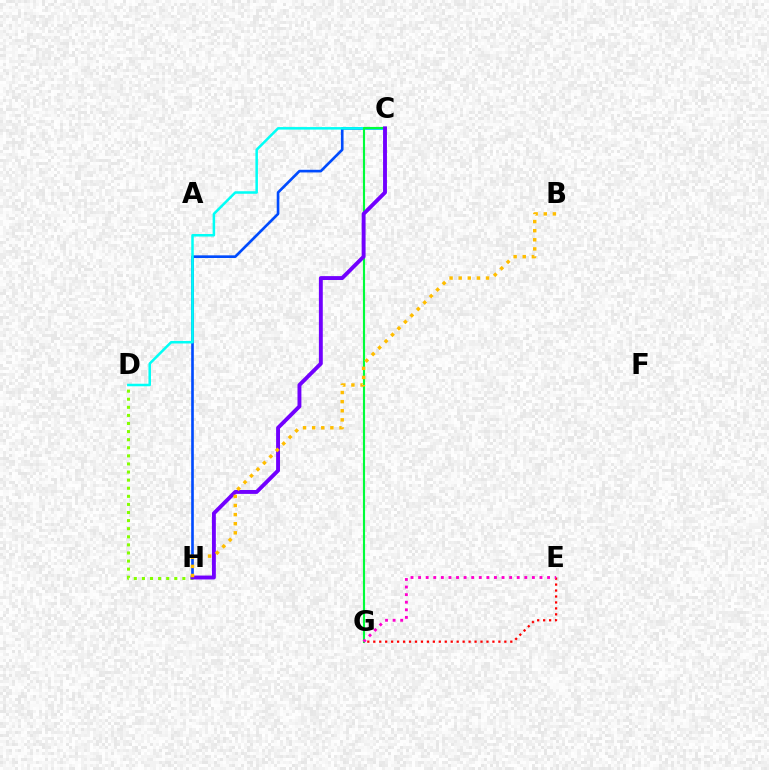{('C', 'H'): [{'color': '#004bff', 'line_style': 'solid', 'thickness': 1.91}, {'color': '#7200ff', 'line_style': 'solid', 'thickness': 2.81}], ('D', 'H'): [{'color': '#84ff00', 'line_style': 'dotted', 'thickness': 2.2}], ('E', 'G'): [{'color': '#ff0000', 'line_style': 'dotted', 'thickness': 1.62}, {'color': '#ff00cf', 'line_style': 'dotted', 'thickness': 2.06}], ('C', 'D'): [{'color': '#00fff6', 'line_style': 'solid', 'thickness': 1.82}], ('C', 'G'): [{'color': '#00ff39', 'line_style': 'solid', 'thickness': 1.53}], ('B', 'H'): [{'color': '#ffbd00', 'line_style': 'dotted', 'thickness': 2.48}]}